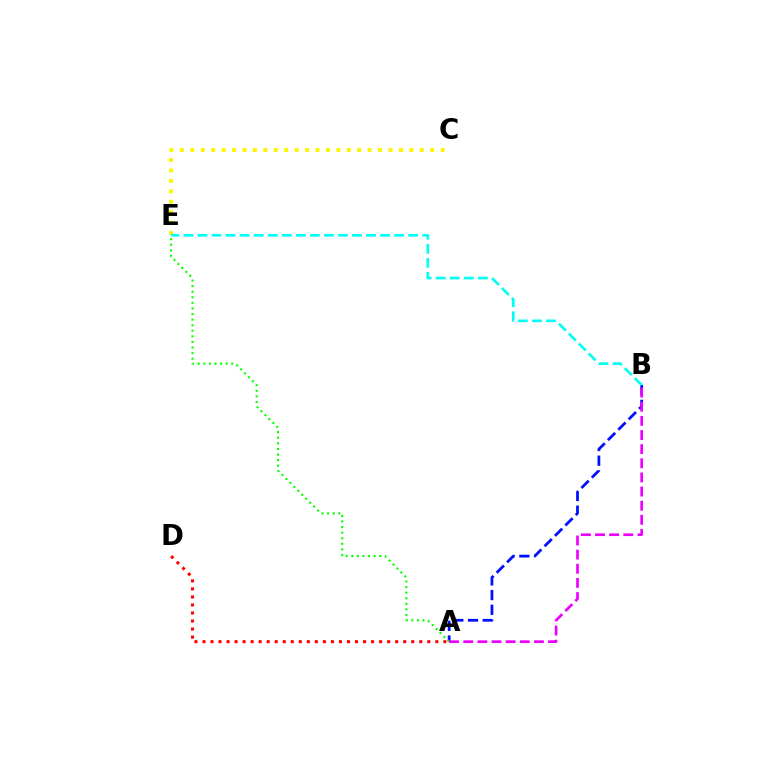{('A', 'B'): [{'color': '#0010ff', 'line_style': 'dashed', 'thickness': 2.0}, {'color': '#ee00ff', 'line_style': 'dashed', 'thickness': 1.92}], ('A', 'D'): [{'color': '#ff0000', 'line_style': 'dotted', 'thickness': 2.18}], ('C', 'E'): [{'color': '#fcf500', 'line_style': 'dotted', 'thickness': 2.83}], ('A', 'E'): [{'color': '#08ff00', 'line_style': 'dotted', 'thickness': 1.52}], ('B', 'E'): [{'color': '#00fff6', 'line_style': 'dashed', 'thickness': 1.91}]}